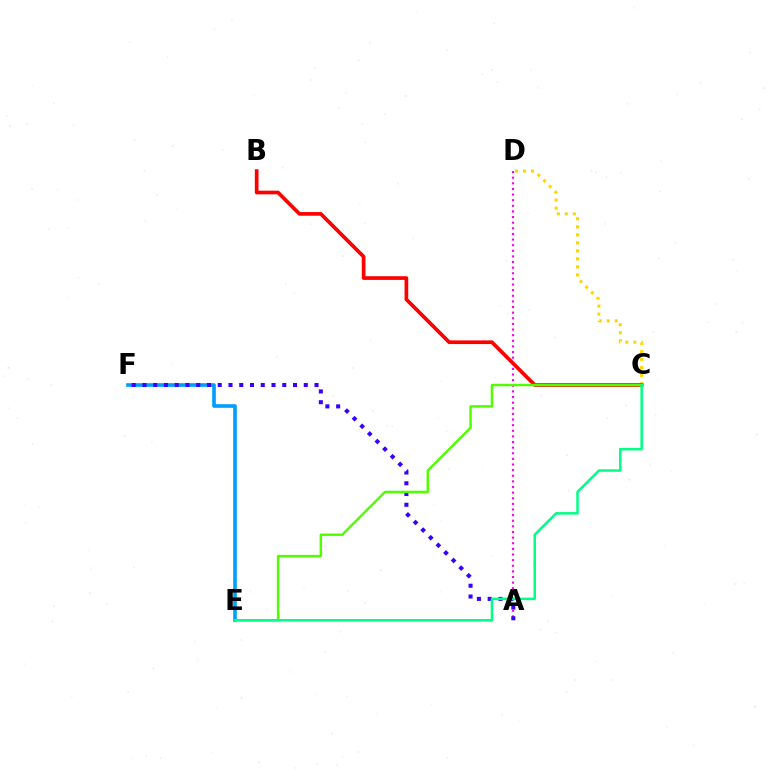{('A', 'D'): [{'color': '#ff00ed', 'line_style': 'dotted', 'thickness': 1.53}], ('C', 'D'): [{'color': '#ffd500', 'line_style': 'dotted', 'thickness': 2.18}], ('E', 'F'): [{'color': '#009eff', 'line_style': 'solid', 'thickness': 2.61}], ('B', 'C'): [{'color': '#ff0000', 'line_style': 'solid', 'thickness': 2.66}], ('A', 'F'): [{'color': '#3700ff', 'line_style': 'dotted', 'thickness': 2.92}], ('C', 'E'): [{'color': '#4fff00', 'line_style': 'solid', 'thickness': 1.77}, {'color': '#00ff86', 'line_style': 'solid', 'thickness': 1.81}]}